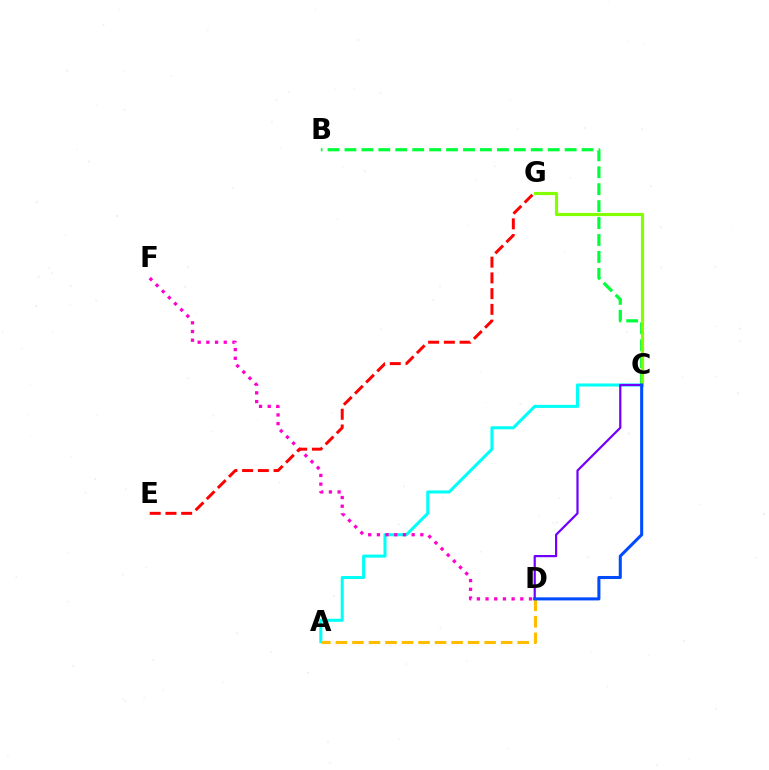{('A', 'C'): [{'color': '#00fff6', 'line_style': 'solid', 'thickness': 2.19}], ('D', 'F'): [{'color': '#ff00cf', 'line_style': 'dotted', 'thickness': 2.36}], ('B', 'C'): [{'color': '#00ff39', 'line_style': 'dashed', 'thickness': 2.3}], ('C', 'G'): [{'color': '#84ff00', 'line_style': 'solid', 'thickness': 2.28}], ('A', 'D'): [{'color': '#ffbd00', 'line_style': 'dashed', 'thickness': 2.24}], ('E', 'G'): [{'color': '#ff0000', 'line_style': 'dashed', 'thickness': 2.14}], ('C', 'D'): [{'color': '#7200ff', 'line_style': 'solid', 'thickness': 1.6}, {'color': '#004bff', 'line_style': 'solid', 'thickness': 2.2}]}